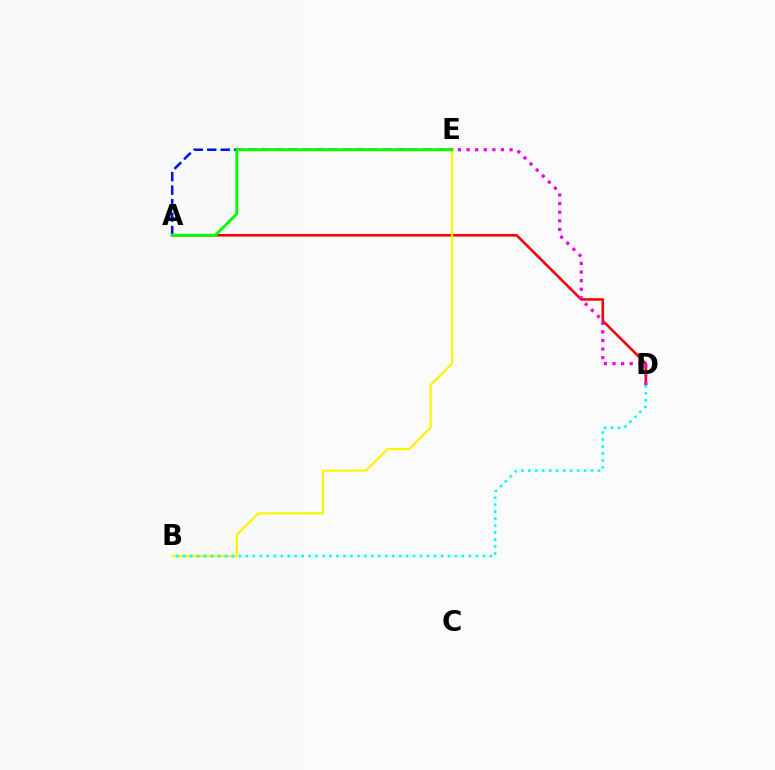{('A', 'D'): [{'color': '#ff0000', 'line_style': 'solid', 'thickness': 1.86}], ('B', 'E'): [{'color': '#fcf500', 'line_style': 'solid', 'thickness': 1.61}], ('D', 'E'): [{'color': '#ee00ff', 'line_style': 'dotted', 'thickness': 2.34}], ('B', 'D'): [{'color': '#00fff6', 'line_style': 'dotted', 'thickness': 1.89}], ('A', 'E'): [{'color': '#0010ff', 'line_style': 'dashed', 'thickness': 1.83}, {'color': '#08ff00', 'line_style': 'solid', 'thickness': 2.13}]}